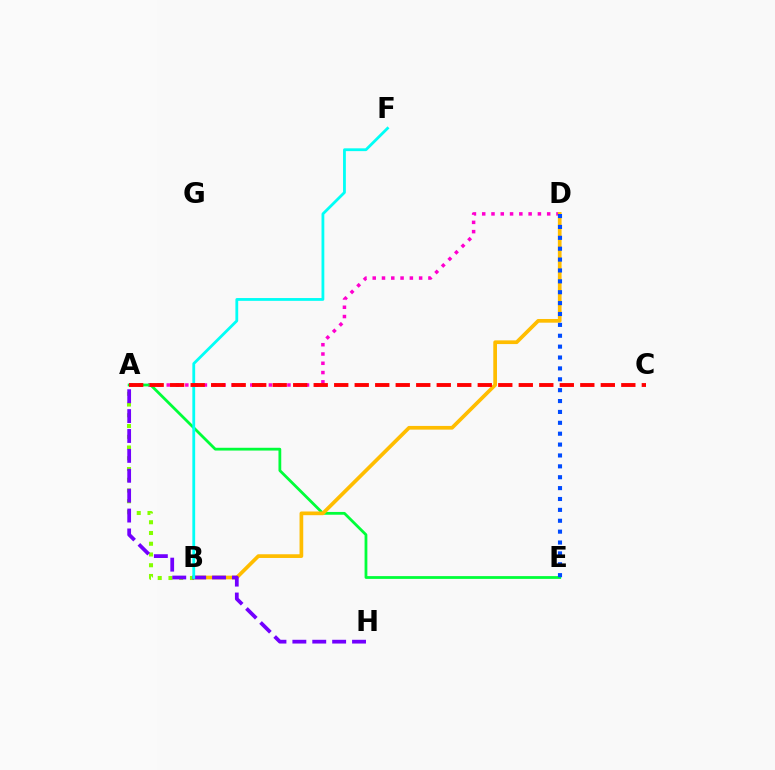{('A', 'D'): [{'color': '#ff00cf', 'line_style': 'dotted', 'thickness': 2.52}], ('A', 'E'): [{'color': '#00ff39', 'line_style': 'solid', 'thickness': 2.01}], ('A', 'B'): [{'color': '#84ff00', 'line_style': 'dotted', 'thickness': 2.92}], ('B', 'D'): [{'color': '#ffbd00', 'line_style': 'solid', 'thickness': 2.66}], ('A', 'H'): [{'color': '#7200ff', 'line_style': 'dashed', 'thickness': 2.7}], ('D', 'E'): [{'color': '#004bff', 'line_style': 'dotted', 'thickness': 2.96}], ('B', 'F'): [{'color': '#00fff6', 'line_style': 'solid', 'thickness': 2.01}], ('A', 'C'): [{'color': '#ff0000', 'line_style': 'dashed', 'thickness': 2.79}]}